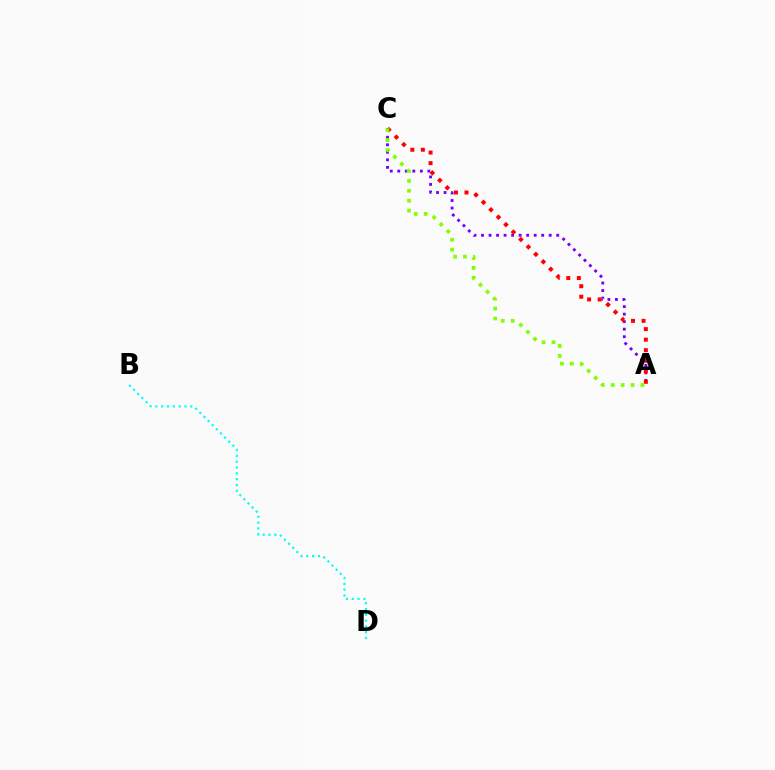{('A', 'C'): [{'color': '#7200ff', 'line_style': 'dotted', 'thickness': 2.04}, {'color': '#ff0000', 'line_style': 'dotted', 'thickness': 2.87}, {'color': '#84ff00', 'line_style': 'dotted', 'thickness': 2.7}], ('B', 'D'): [{'color': '#00fff6', 'line_style': 'dotted', 'thickness': 1.58}]}